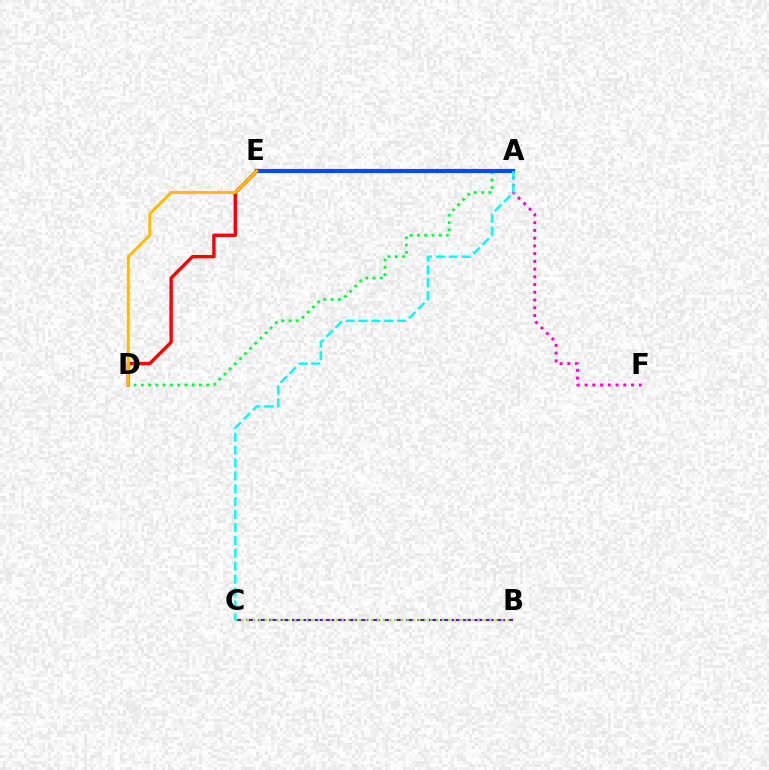{('D', 'E'): [{'color': '#ff0000', 'line_style': 'solid', 'thickness': 2.45}, {'color': '#ffbd00', 'line_style': 'solid', 'thickness': 2.12}], ('B', 'C'): [{'color': '#7200ff', 'line_style': 'dashed', 'thickness': 1.55}, {'color': '#84ff00', 'line_style': 'dotted', 'thickness': 1.61}], ('A', 'F'): [{'color': '#ff00cf', 'line_style': 'dotted', 'thickness': 2.1}], ('A', 'D'): [{'color': '#00ff39', 'line_style': 'dotted', 'thickness': 1.97}], ('A', 'E'): [{'color': '#004bff', 'line_style': 'solid', 'thickness': 2.98}], ('A', 'C'): [{'color': '#00fff6', 'line_style': 'dashed', 'thickness': 1.75}]}